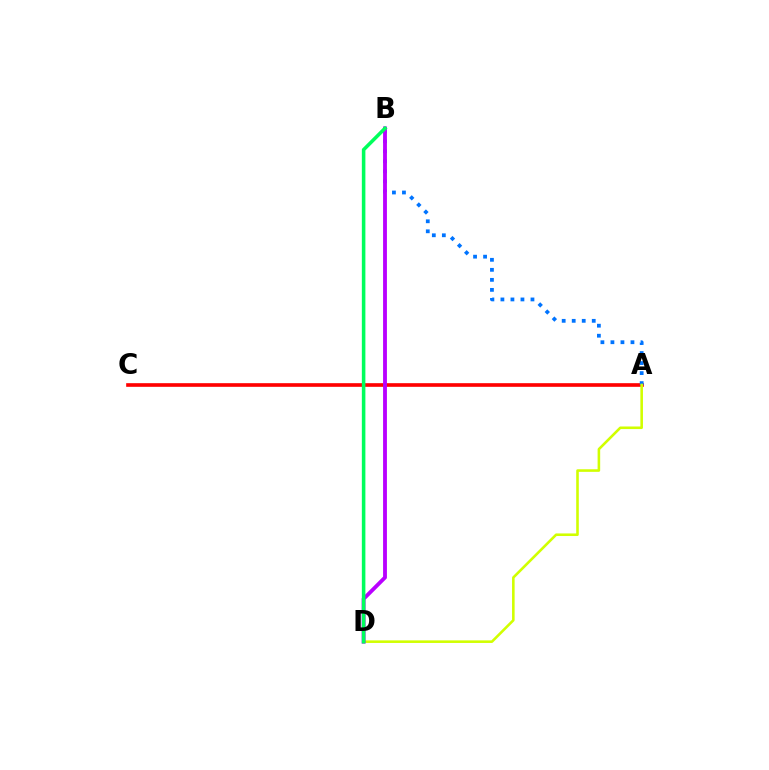{('A', 'C'): [{'color': '#ff0000', 'line_style': 'solid', 'thickness': 2.62}], ('A', 'B'): [{'color': '#0074ff', 'line_style': 'dotted', 'thickness': 2.72}], ('A', 'D'): [{'color': '#d1ff00', 'line_style': 'solid', 'thickness': 1.86}], ('B', 'D'): [{'color': '#b900ff', 'line_style': 'solid', 'thickness': 2.77}, {'color': '#00ff5c', 'line_style': 'solid', 'thickness': 2.56}]}